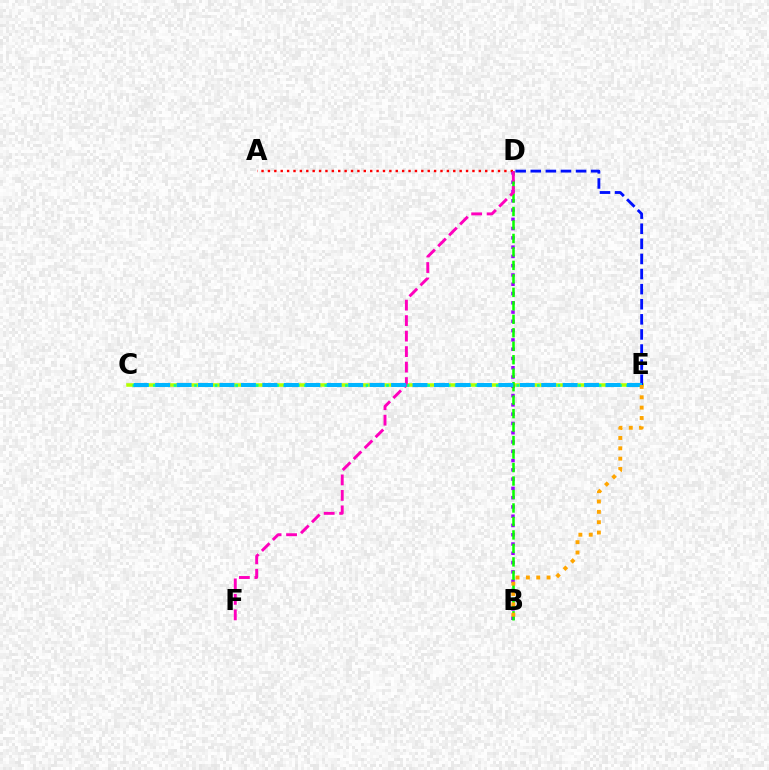{('C', 'E'): [{'color': '#b3ff00', 'line_style': 'solid', 'thickness': 2.56}, {'color': '#00ff9d', 'line_style': 'dotted', 'thickness': 1.86}, {'color': '#00b5ff', 'line_style': 'dashed', 'thickness': 2.91}], ('B', 'D'): [{'color': '#9b00ff', 'line_style': 'dotted', 'thickness': 2.52}, {'color': '#08ff00', 'line_style': 'dashed', 'thickness': 1.83}], ('A', 'D'): [{'color': '#ff0000', 'line_style': 'dotted', 'thickness': 1.74}], ('D', 'F'): [{'color': '#ff00bd', 'line_style': 'dashed', 'thickness': 2.1}], ('D', 'E'): [{'color': '#0010ff', 'line_style': 'dashed', 'thickness': 2.05}], ('B', 'E'): [{'color': '#ffa500', 'line_style': 'dotted', 'thickness': 2.81}]}